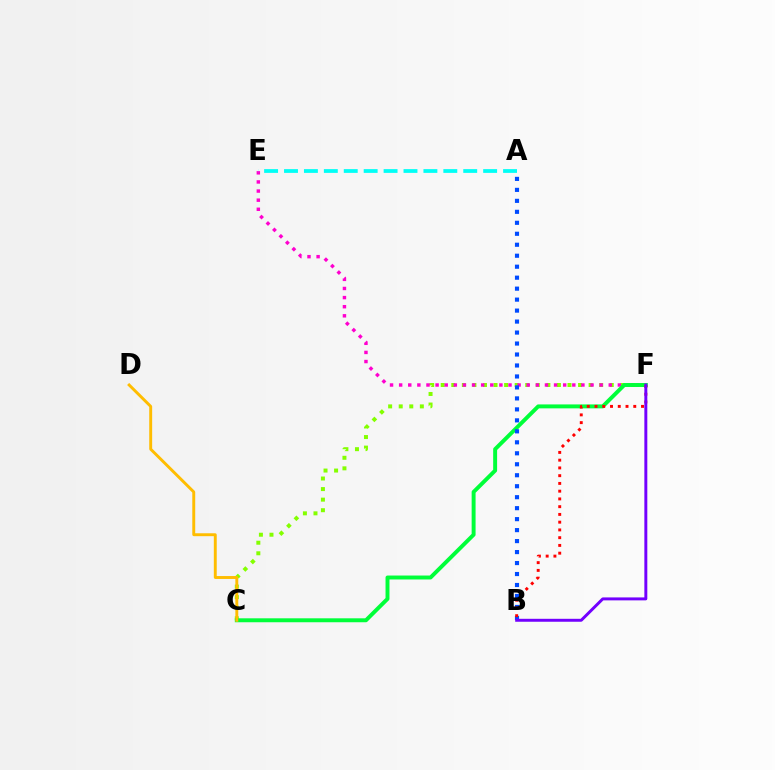{('C', 'F'): [{'color': '#84ff00', 'line_style': 'dotted', 'thickness': 2.87}, {'color': '#00ff39', 'line_style': 'solid', 'thickness': 2.83}], ('E', 'F'): [{'color': '#ff00cf', 'line_style': 'dotted', 'thickness': 2.48}], ('A', 'B'): [{'color': '#004bff', 'line_style': 'dotted', 'thickness': 2.98}], ('B', 'F'): [{'color': '#ff0000', 'line_style': 'dotted', 'thickness': 2.11}, {'color': '#7200ff', 'line_style': 'solid', 'thickness': 2.13}], ('C', 'D'): [{'color': '#ffbd00', 'line_style': 'solid', 'thickness': 2.1}], ('A', 'E'): [{'color': '#00fff6', 'line_style': 'dashed', 'thickness': 2.71}]}